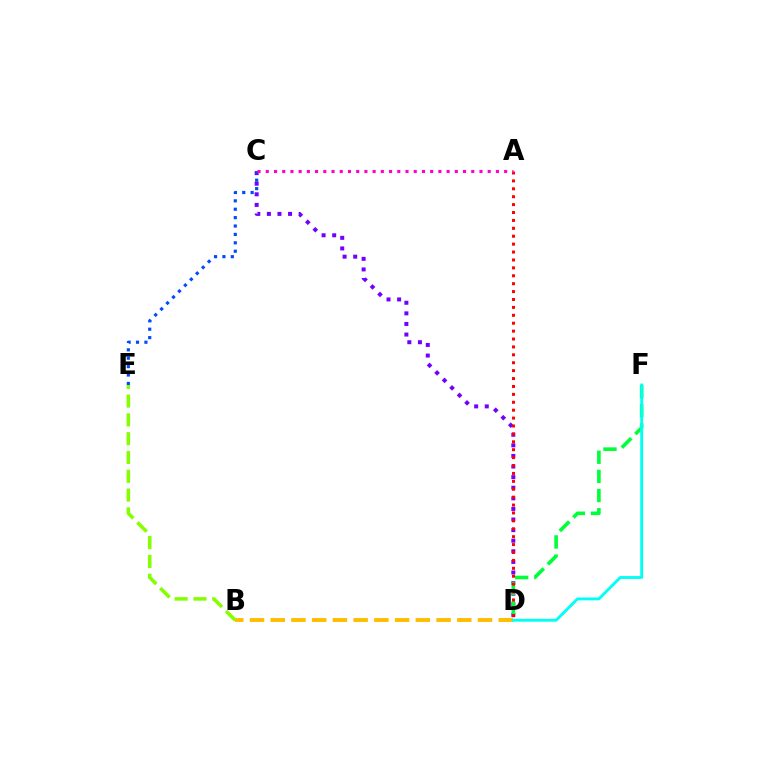{('B', 'D'): [{'color': '#ffbd00', 'line_style': 'dashed', 'thickness': 2.82}], ('C', 'D'): [{'color': '#7200ff', 'line_style': 'dotted', 'thickness': 2.88}], ('D', 'F'): [{'color': '#00ff39', 'line_style': 'dashed', 'thickness': 2.6}, {'color': '#00fff6', 'line_style': 'solid', 'thickness': 2.07}], ('C', 'E'): [{'color': '#004bff', 'line_style': 'dotted', 'thickness': 2.28}], ('A', 'D'): [{'color': '#ff0000', 'line_style': 'dotted', 'thickness': 2.15}], ('A', 'C'): [{'color': '#ff00cf', 'line_style': 'dotted', 'thickness': 2.23}], ('B', 'E'): [{'color': '#84ff00', 'line_style': 'dashed', 'thickness': 2.55}]}